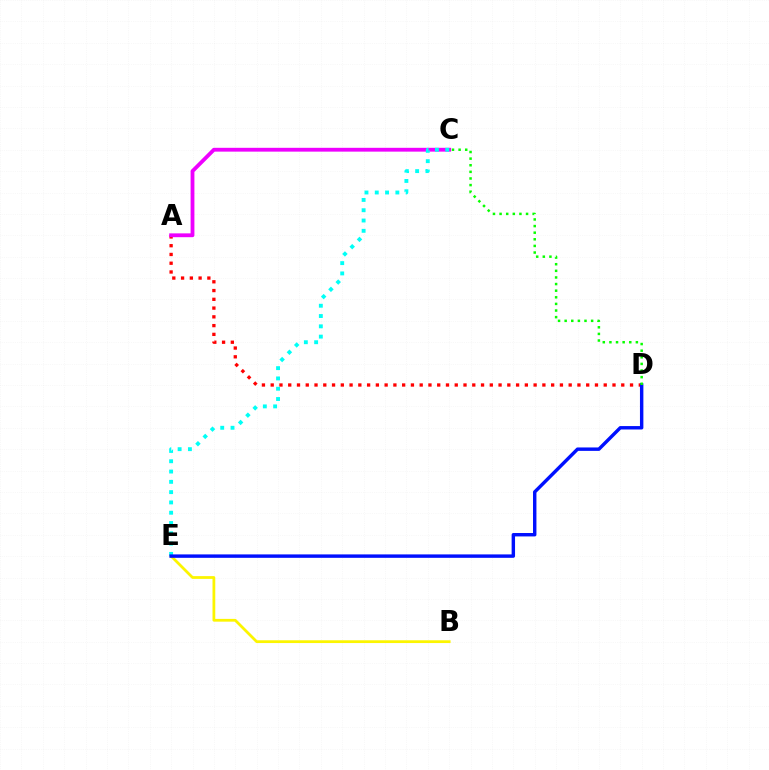{('A', 'D'): [{'color': '#ff0000', 'line_style': 'dotted', 'thickness': 2.38}], ('B', 'E'): [{'color': '#fcf500', 'line_style': 'solid', 'thickness': 1.99}], ('A', 'C'): [{'color': '#ee00ff', 'line_style': 'solid', 'thickness': 2.75}], ('C', 'E'): [{'color': '#00fff6', 'line_style': 'dotted', 'thickness': 2.8}], ('D', 'E'): [{'color': '#0010ff', 'line_style': 'solid', 'thickness': 2.46}], ('C', 'D'): [{'color': '#08ff00', 'line_style': 'dotted', 'thickness': 1.8}]}